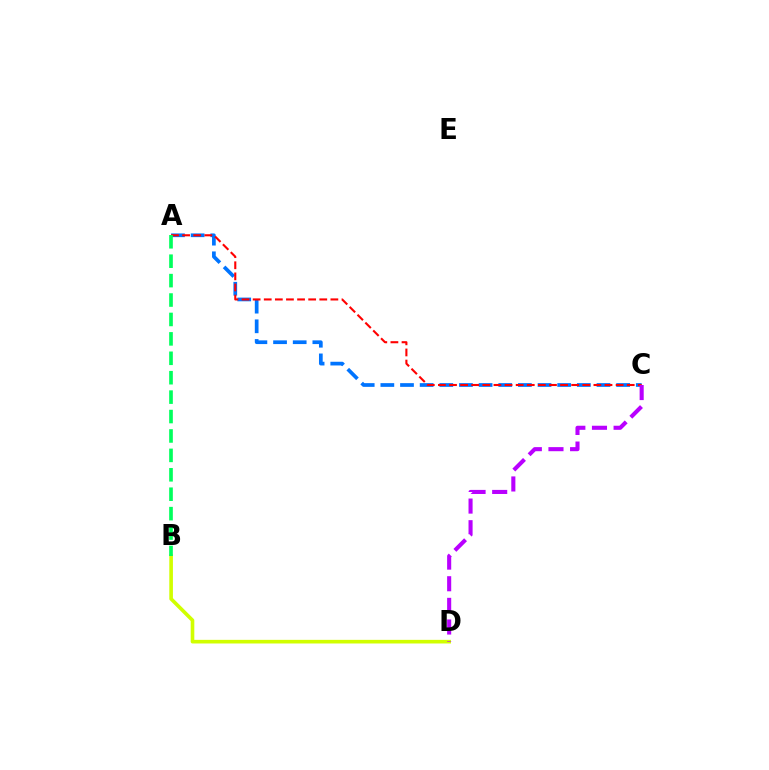{('A', 'C'): [{'color': '#0074ff', 'line_style': 'dashed', 'thickness': 2.67}, {'color': '#ff0000', 'line_style': 'dashed', 'thickness': 1.51}], ('B', 'D'): [{'color': '#d1ff00', 'line_style': 'solid', 'thickness': 2.62}], ('C', 'D'): [{'color': '#b900ff', 'line_style': 'dashed', 'thickness': 2.94}], ('A', 'B'): [{'color': '#00ff5c', 'line_style': 'dashed', 'thickness': 2.64}]}